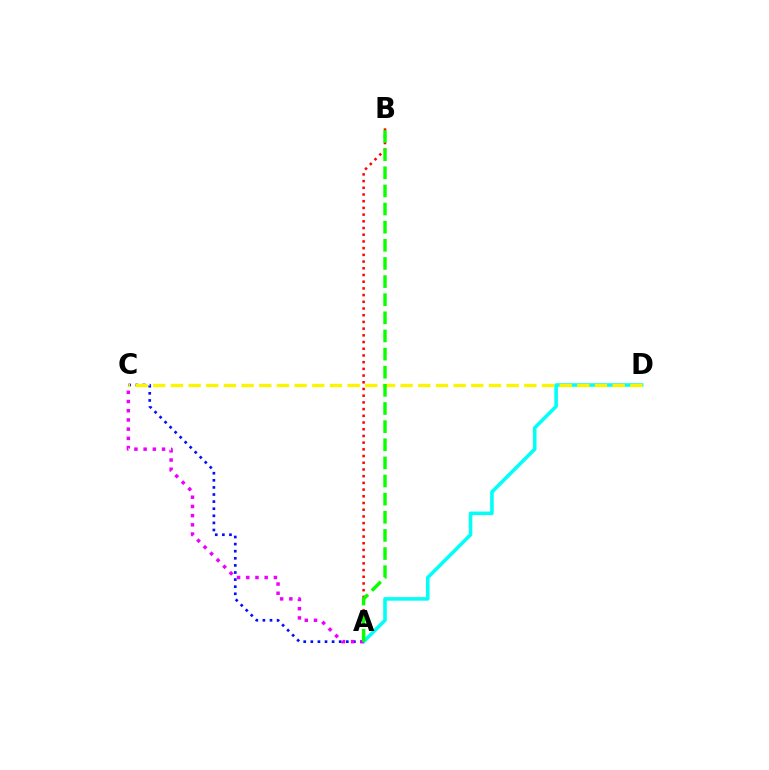{('A', 'C'): [{'color': '#0010ff', 'line_style': 'dotted', 'thickness': 1.93}, {'color': '#ee00ff', 'line_style': 'dotted', 'thickness': 2.5}], ('A', 'B'): [{'color': '#ff0000', 'line_style': 'dotted', 'thickness': 1.82}, {'color': '#08ff00', 'line_style': 'dashed', 'thickness': 2.46}], ('A', 'D'): [{'color': '#00fff6', 'line_style': 'solid', 'thickness': 2.57}], ('C', 'D'): [{'color': '#fcf500', 'line_style': 'dashed', 'thickness': 2.4}]}